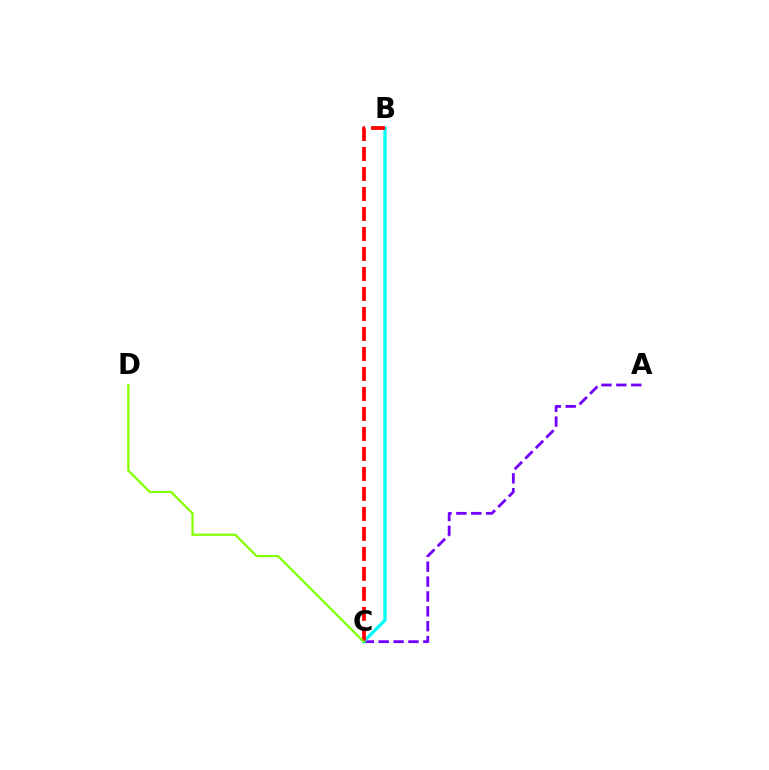{('A', 'C'): [{'color': '#7200ff', 'line_style': 'dashed', 'thickness': 2.02}], ('B', 'C'): [{'color': '#00fff6', 'line_style': 'solid', 'thickness': 2.35}, {'color': '#ff0000', 'line_style': 'dashed', 'thickness': 2.72}], ('C', 'D'): [{'color': '#84ff00', 'line_style': 'solid', 'thickness': 1.6}]}